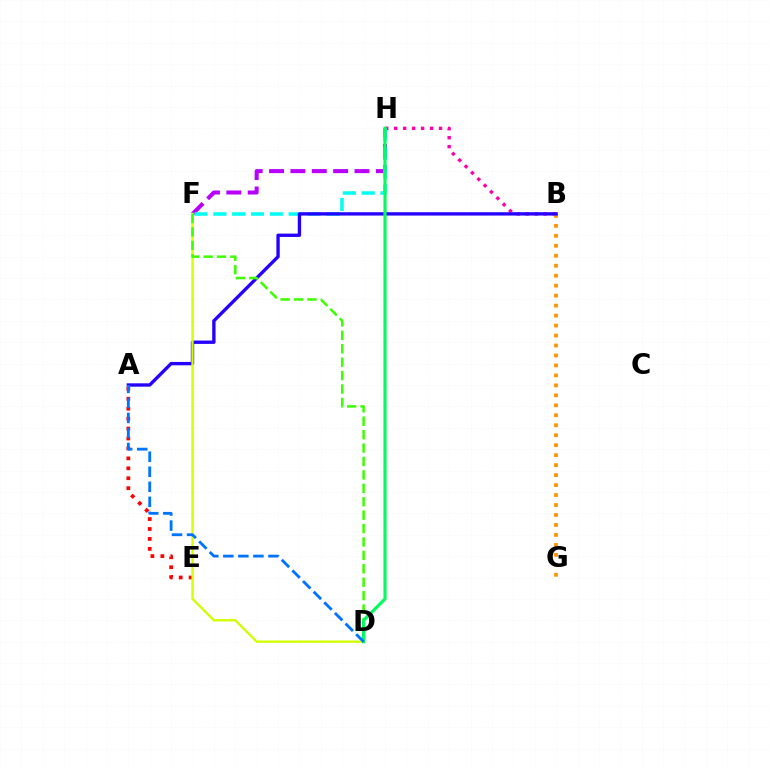{('F', 'H'): [{'color': '#b900ff', 'line_style': 'dashed', 'thickness': 2.9}, {'color': '#00fff6', 'line_style': 'dashed', 'thickness': 2.56}], ('A', 'E'): [{'color': '#ff0000', 'line_style': 'dotted', 'thickness': 2.7}], ('B', 'H'): [{'color': '#ff00ac', 'line_style': 'dotted', 'thickness': 2.44}], ('B', 'G'): [{'color': '#ff9400', 'line_style': 'dotted', 'thickness': 2.71}], ('A', 'B'): [{'color': '#2500ff', 'line_style': 'solid', 'thickness': 2.41}], ('D', 'F'): [{'color': '#d1ff00', 'line_style': 'solid', 'thickness': 1.69}, {'color': '#3dff00', 'line_style': 'dashed', 'thickness': 1.82}], ('D', 'H'): [{'color': '#00ff5c', 'line_style': 'solid', 'thickness': 2.26}], ('A', 'D'): [{'color': '#0074ff', 'line_style': 'dashed', 'thickness': 2.04}]}